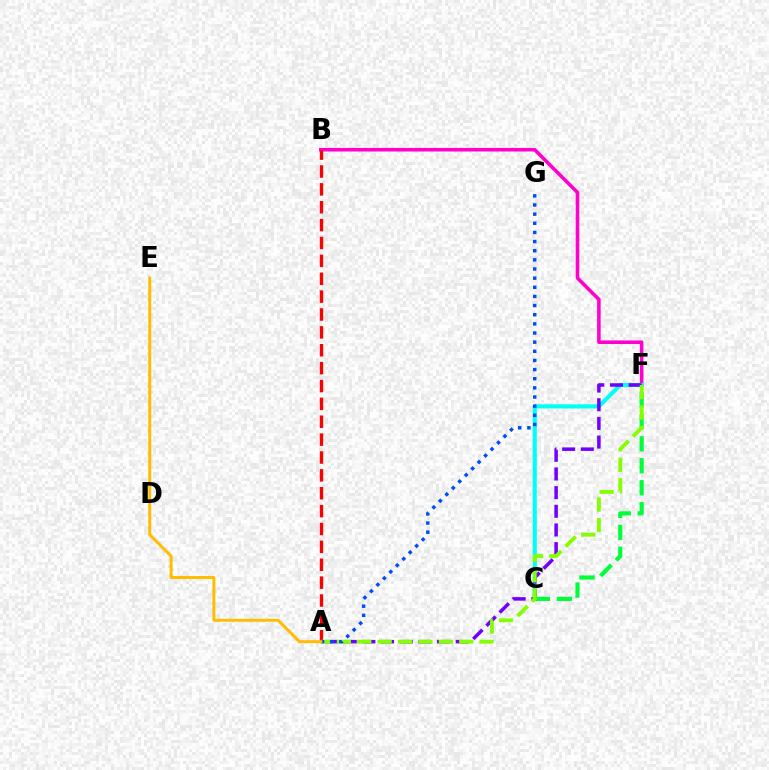{('B', 'F'): [{'color': '#ff00cf', 'line_style': 'solid', 'thickness': 2.56}], ('C', 'F'): [{'color': '#00fff6', 'line_style': 'solid', 'thickness': 2.96}, {'color': '#00ff39', 'line_style': 'dashed', 'thickness': 2.99}], ('A', 'F'): [{'color': '#7200ff', 'line_style': 'dashed', 'thickness': 2.54}, {'color': '#84ff00', 'line_style': 'dashed', 'thickness': 2.77}], ('A', 'B'): [{'color': '#ff0000', 'line_style': 'dashed', 'thickness': 2.43}], ('A', 'G'): [{'color': '#004bff', 'line_style': 'dotted', 'thickness': 2.48}], ('A', 'E'): [{'color': '#ffbd00', 'line_style': 'solid', 'thickness': 2.12}]}